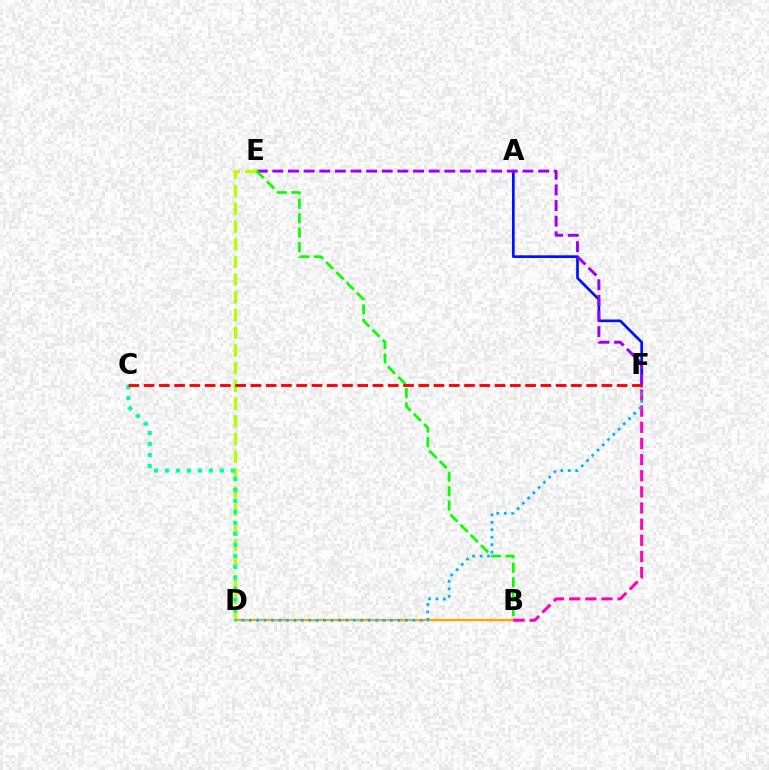{('A', 'F'): [{'color': '#0010ff', 'line_style': 'solid', 'thickness': 1.94}], ('B', 'D'): [{'color': '#ffa500', 'line_style': 'solid', 'thickness': 1.6}], ('E', 'F'): [{'color': '#9b00ff', 'line_style': 'dashed', 'thickness': 2.12}], ('D', 'E'): [{'color': '#b3ff00', 'line_style': 'dashed', 'thickness': 2.41}], ('B', 'F'): [{'color': '#ff00bd', 'line_style': 'dashed', 'thickness': 2.19}], ('D', 'F'): [{'color': '#00b5ff', 'line_style': 'dotted', 'thickness': 2.02}], ('C', 'D'): [{'color': '#00ff9d', 'line_style': 'dotted', 'thickness': 2.98}], ('B', 'E'): [{'color': '#08ff00', 'line_style': 'dashed', 'thickness': 1.97}], ('C', 'F'): [{'color': '#ff0000', 'line_style': 'dashed', 'thickness': 2.07}]}